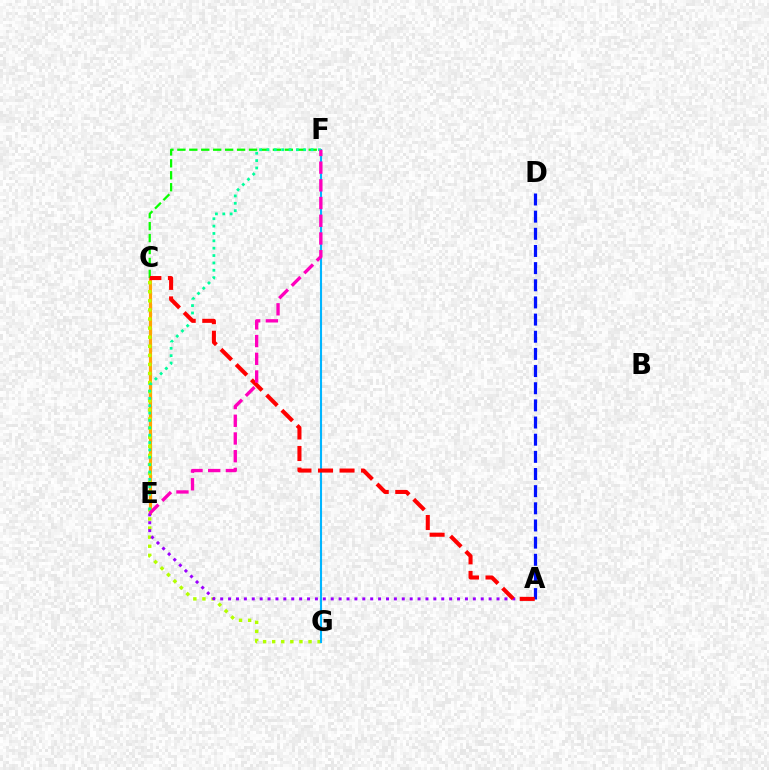{('C', 'E'): [{'color': '#ffa500', 'line_style': 'solid', 'thickness': 2.28}], ('C', 'G'): [{'color': '#b3ff00', 'line_style': 'dotted', 'thickness': 2.47}], ('A', 'D'): [{'color': '#0010ff', 'line_style': 'dashed', 'thickness': 2.33}], ('F', 'G'): [{'color': '#00b5ff', 'line_style': 'solid', 'thickness': 1.51}], ('C', 'F'): [{'color': '#08ff00', 'line_style': 'dashed', 'thickness': 1.62}], ('A', 'E'): [{'color': '#9b00ff', 'line_style': 'dotted', 'thickness': 2.15}], ('E', 'F'): [{'color': '#00ff9d', 'line_style': 'dotted', 'thickness': 2.0}, {'color': '#ff00bd', 'line_style': 'dashed', 'thickness': 2.41}], ('A', 'C'): [{'color': '#ff0000', 'line_style': 'dashed', 'thickness': 2.93}]}